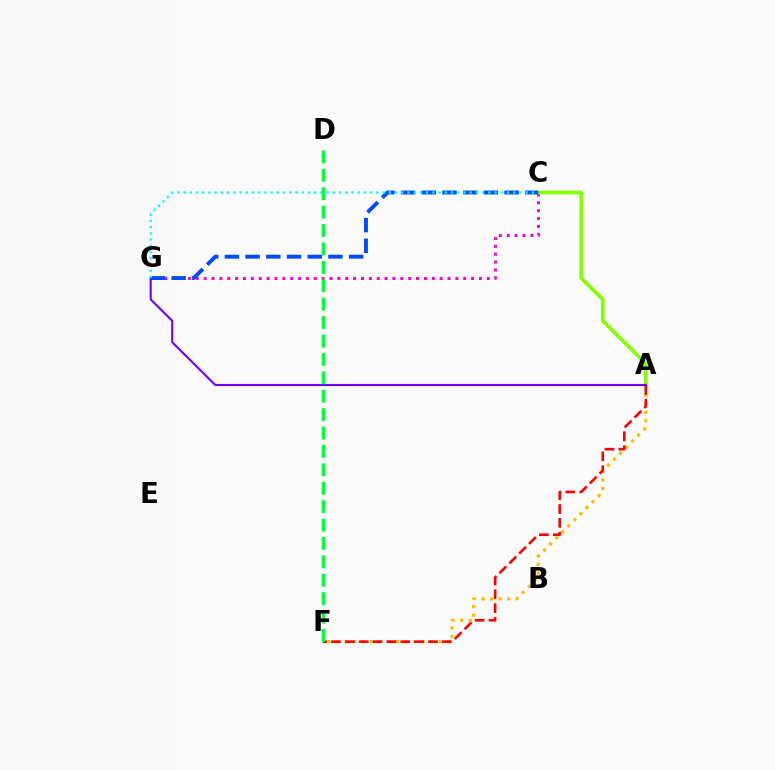{('A', 'F'): [{'color': '#ffbd00', 'line_style': 'dotted', 'thickness': 2.33}, {'color': '#ff0000', 'line_style': 'dashed', 'thickness': 1.88}], ('C', 'G'): [{'color': '#ff00cf', 'line_style': 'dotted', 'thickness': 2.14}, {'color': '#004bff', 'line_style': 'dashed', 'thickness': 2.81}, {'color': '#00fff6', 'line_style': 'dotted', 'thickness': 1.69}], ('A', 'C'): [{'color': '#84ff00', 'line_style': 'solid', 'thickness': 2.66}], ('A', 'G'): [{'color': '#7200ff', 'line_style': 'solid', 'thickness': 1.53}], ('D', 'F'): [{'color': '#00ff39', 'line_style': 'dashed', 'thickness': 2.5}]}